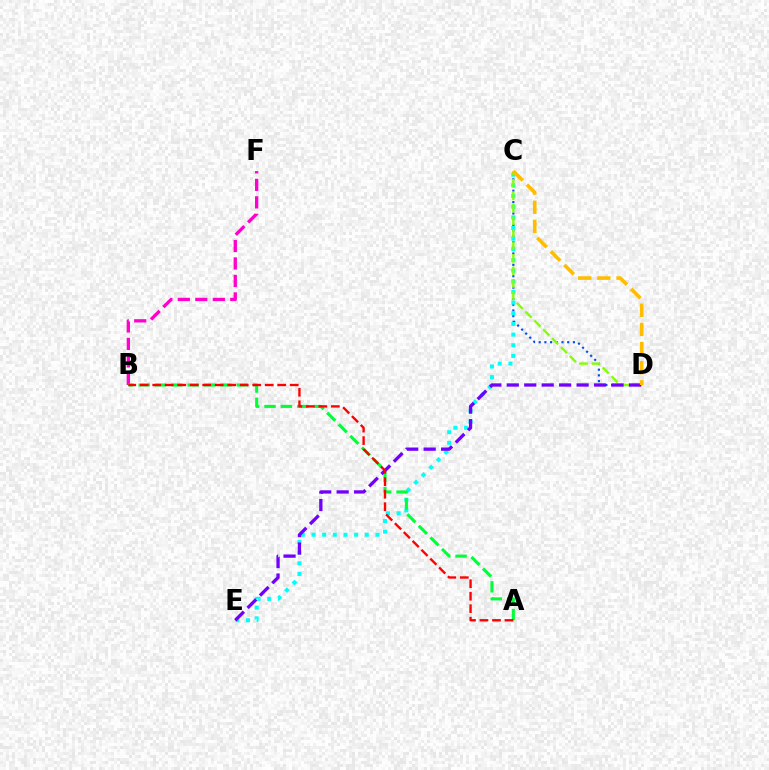{('C', 'D'): [{'color': '#004bff', 'line_style': 'dotted', 'thickness': 1.55}, {'color': '#84ff00', 'line_style': 'dashed', 'thickness': 1.7}, {'color': '#ffbd00', 'line_style': 'dashed', 'thickness': 2.6}], ('C', 'E'): [{'color': '#00fff6', 'line_style': 'dotted', 'thickness': 2.9}], ('B', 'F'): [{'color': '#ff00cf', 'line_style': 'dashed', 'thickness': 2.38}], ('A', 'B'): [{'color': '#00ff39', 'line_style': 'dashed', 'thickness': 2.22}, {'color': '#ff0000', 'line_style': 'dashed', 'thickness': 1.7}], ('D', 'E'): [{'color': '#7200ff', 'line_style': 'dashed', 'thickness': 2.37}]}